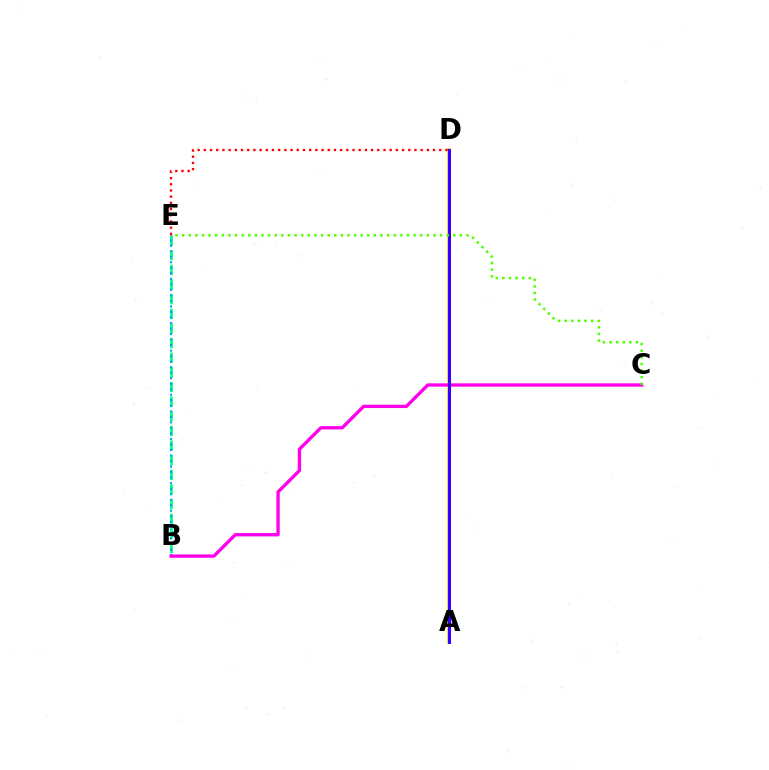{('A', 'D'): [{'color': '#ffd500', 'line_style': 'solid', 'thickness': 2.62}, {'color': '#3700ff', 'line_style': 'solid', 'thickness': 2.19}], ('B', 'E'): [{'color': '#00ff86', 'line_style': 'dashed', 'thickness': 1.99}, {'color': '#009eff', 'line_style': 'dotted', 'thickness': 1.5}], ('B', 'C'): [{'color': '#ff00ed', 'line_style': 'solid', 'thickness': 2.39}], ('D', 'E'): [{'color': '#ff0000', 'line_style': 'dotted', 'thickness': 1.68}], ('C', 'E'): [{'color': '#4fff00', 'line_style': 'dotted', 'thickness': 1.8}]}